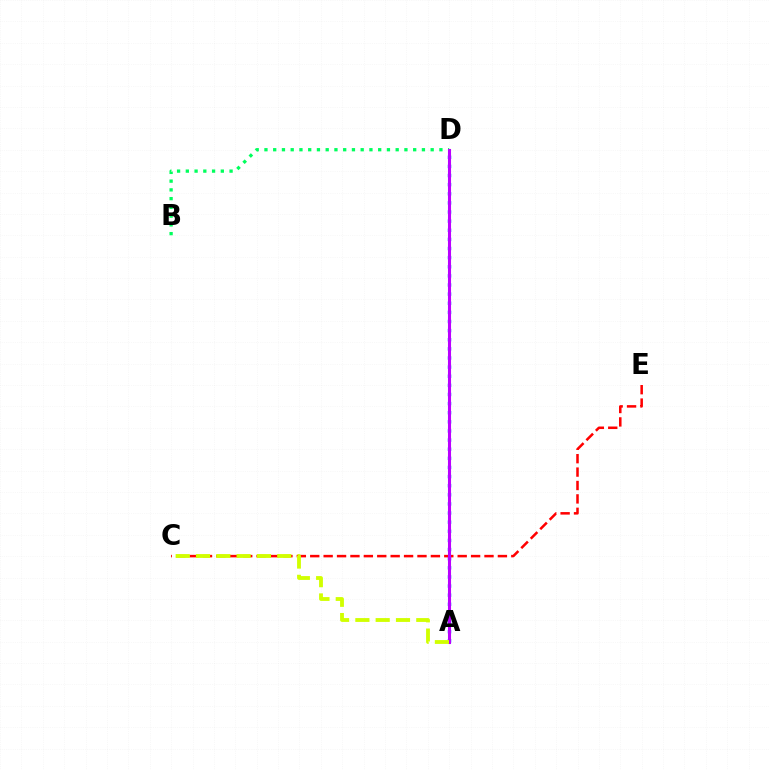{('B', 'D'): [{'color': '#00ff5c', 'line_style': 'dotted', 'thickness': 2.38}], ('A', 'D'): [{'color': '#0074ff', 'line_style': 'dotted', 'thickness': 2.48}, {'color': '#b900ff', 'line_style': 'solid', 'thickness': 2.21}], ('C', 'E'): [{'color': '#ff0000', 'line_style': 'dashed', 'thickness': 1.82}], ('A', 'C'): [{'color': '#d1ff00', 'line_style': 'dashed', 'thickness': 2.76}]}